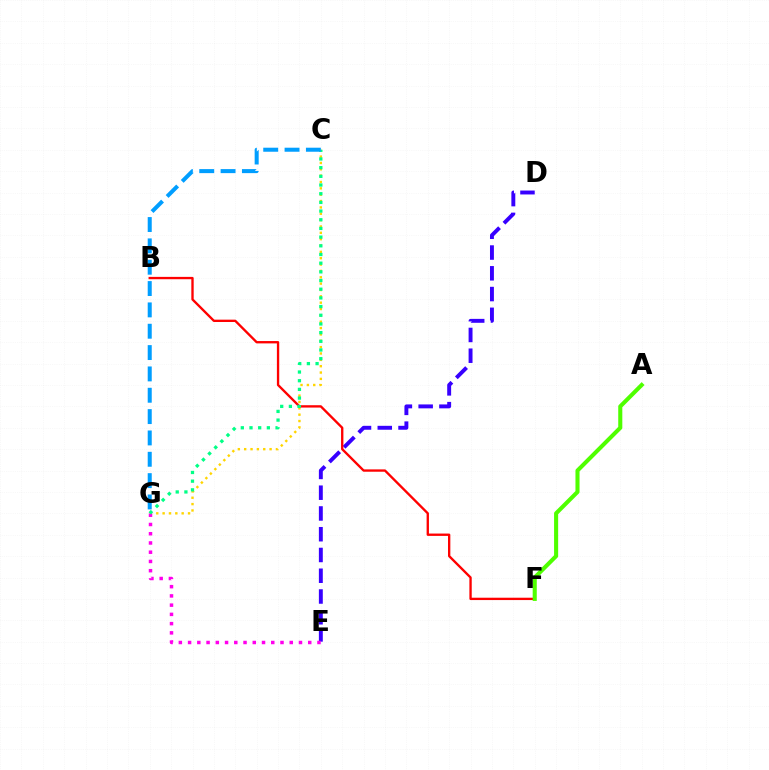{('C', 'G'): [{'color': '#ffd500', 'line_style': 'dotted', 'thickness': 1.73}, {'color': '#00ff86', 'line_style': 'dotted', 'thickness': 2.36}, {'color': '#009eff', 'line_style': 'dashed', 'thickness': 2.9}], ('D', 'E'): [{'color': '#3700ff', 'line_style': 'dashed', 'thickness': 2.82}], ('B', 'F'): [{'color': '#ff0000', 'line_style': 'solid', 'thickness': 1.69}], ('E', 'G'): [{'color': '#ff00ed', 'line_style': 'dotted', 'thickness': 2.51}], ('A', 'F'): [{'color': '#4fff00', 'line_style': 'solid', 'thickness': 2.94}]}